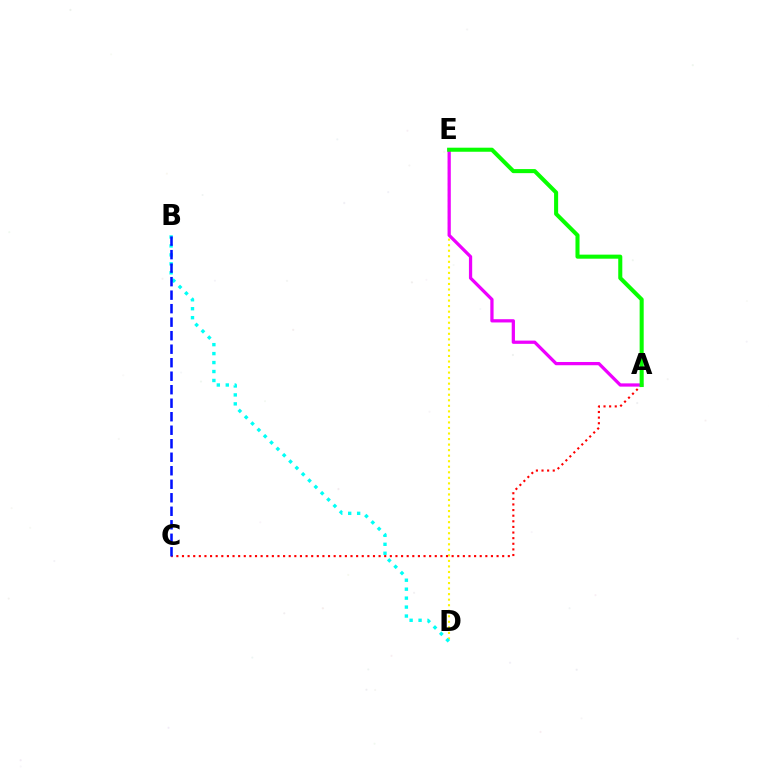{('D', 'E'): [{'color': '#fcf500', 'line_style': 'dotted', 'thickness': 1.5}], ('A', 'C'): [{'color': '#ff0000', 'line_style': 'dotted', 'thickness': 1.53}], ('A', 'E'): [{'color': '#ee00ff', 'line_style': 'solid', 'thickness': 2.34}, {'color': '#08ff00', 'line_style': 'solid', 'thickness': 2.92}], ('B', 'D'): [{'color': '#00fff6', 'line_style': 'dotted', 'thickness': 2.43}], ('B', 'C'): [{'color': '#0010ff', 'line_style': 'dashed', 'thickness': 1.83}]}